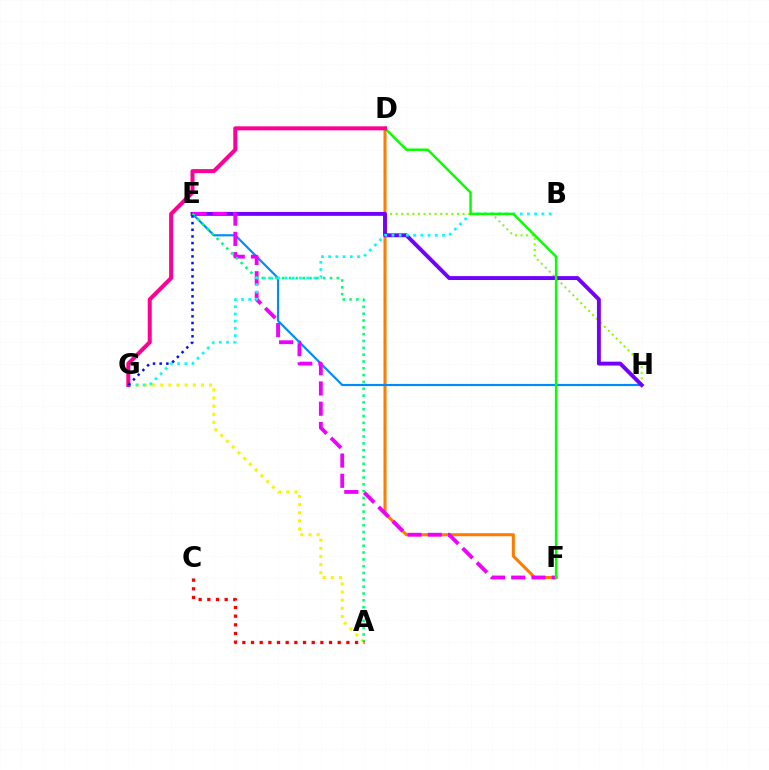{('A', 'G'): [{'color': '#fcf500', 'line_style': 'dotted', 'thickness': 2.21}], ('E', 'H'): [{'color': '#84ff00', 'line_style': 'dotted', 'thickness': 1.51}, {'color': '#008cff', 'line_style': 'solid', 'thickness': 1.57}, {'color': '#7200ff', 'line_style': 'solid', 'thickness': 2.81}], ('D', 'F'): [{'color': '#ff7c00', 'line_style': 'solid', 'thickness': 2.2}, {'color': '#08ff00', 'line_style': 'solid', 'thickness': 1.79}], ('E', 'F'): [{'color': '#ee00ff', 'line_style': 'dashed', 'thickness': 2.75}], ('A', 'E'): [{'color': '#00ff74', 'line_style': 'dotted', 'thickness': 1.85}], ('B', 'G'): [{'color': '#00fff6', 'line_style': 'dotted', 'thickness': 1.96}], ('A', 'C'): [{'color': '#ff0000', 'line_style': 'dotted', 'thickness': 2.36}], ('D', 'G'): [{'color': '#ff0094', 'line_style': 'solid', 'thickness': 2.89}], ('E', 'G'): [{'color': '#0010ff', 'line_style': 'dotted', 'thickness': 1.81}]}